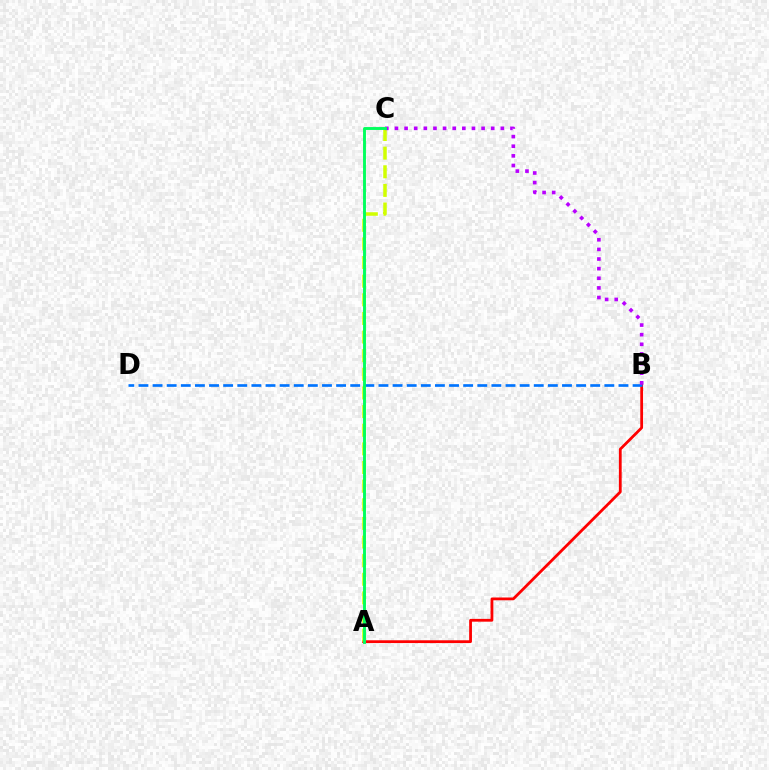{('A', 'B'): [{'color': '#ff0000', 'line_style': 'solid', 'thickness': 2.01}], ('B', 'D'): [{'color': '#0074ff', 'line_style': 'dashed', 'thickness': 1.92}], ('A', 'C'): [{'color': '#d1ff00', 'line_style': 'dashed', 'thickness': 2.53}, {'color': '#00ff5c', 'line_style': 'solid', 'thickness': 2.09}], ('B', 'C'): [{'color': '#b900ff', 'line_style': 'dotted', 'thickness': 2.62}]}